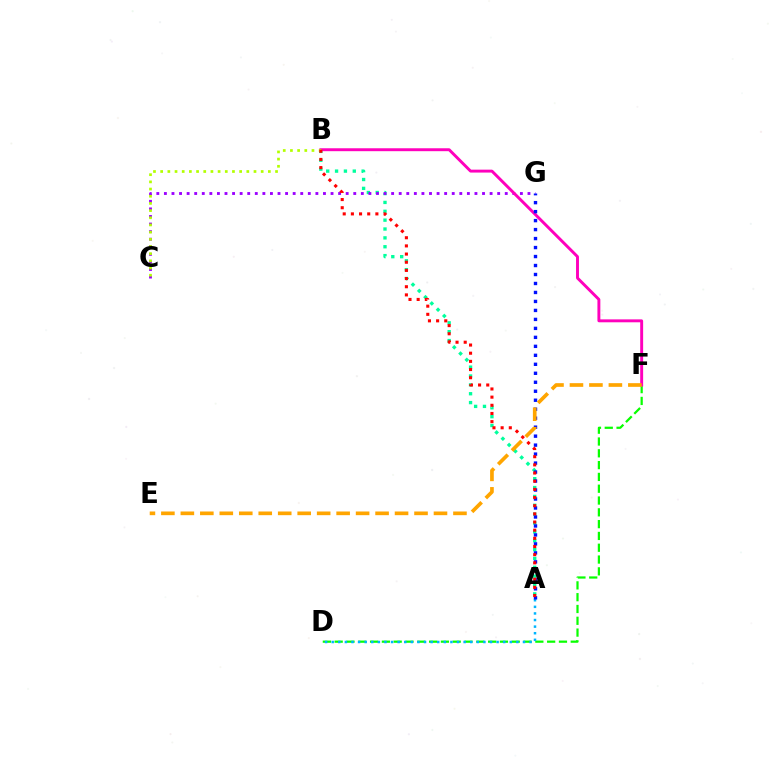{('D', 'F'): [{'color': '#08ff00', 'line_style': 'dashed', 'thickness': 1.6}], ('A', 'B'): [{'color': '#00ff9d', 'line_style': 'dotted', 'thickness': 2.41}, {'color': '#ff0000', 'line_style': 'dotted', 'thickness': 2.22}], ('C', 'G'): [{'color': '#9b00ff', 'line_style': 'dotted', 'thickness': 2.06}], ('A', 'D'): [{'color': '#00b5ff', 'line_style': 'dotted', 'thickness': 1.79}], ('B', 'F'): [{'color': '#ff00bd', 'line_style': 'solid', 'thickness': 2.1}], ('A', 'G'): [{'color': '#0010ff', 'line_style': 'dotted', 'thickness': 2.44}], ('E', 'F'): [{'color': '#ffa500', 'line_style': 'dashed', 'thickness': 2.65}], ('B', 'C'): [{'color': '#b3ff00', 'line_style': 'dotted', 'thickness': 1.95}]}